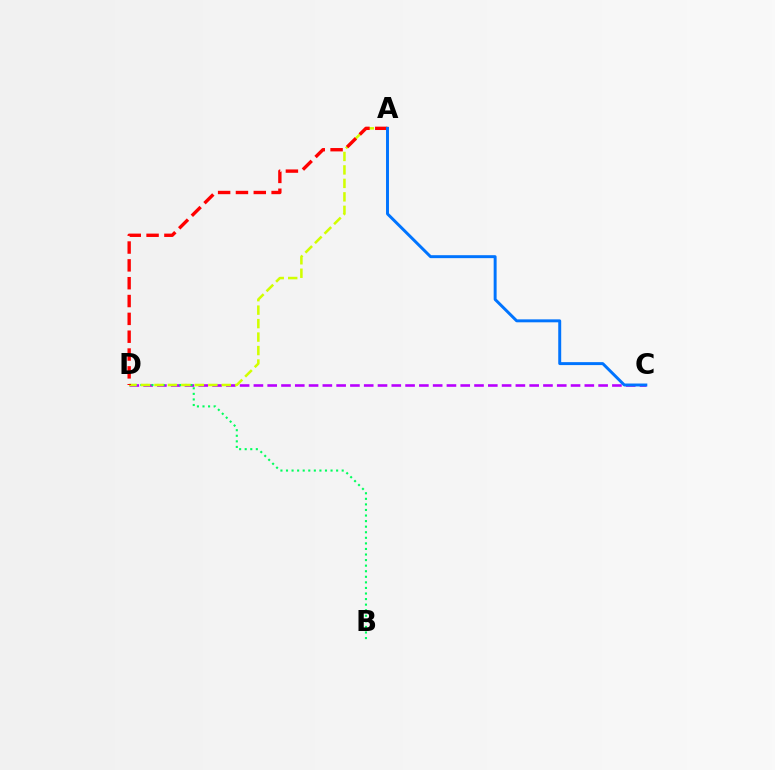{('C', 'D'): [{'color': '#b900ff', 'line_style': 'dashed', 'thickness': 1.87}], ('B', 'D'): [{'color': '#00ff5c', 'line_style': 'dotted', 'thickness': 1.51}], ('A', 'D'): [{'color': '#d1ff00', 'line_style': 'dashed', 'thickness': 1.83}, {'color': '#ff0000', 'line_style': 'dashed', 'thickness': 2.42}], ('A', 'C'): [{'color': '#0074ff', 'line_style': 'solid', 'thickness': 2.12}]}